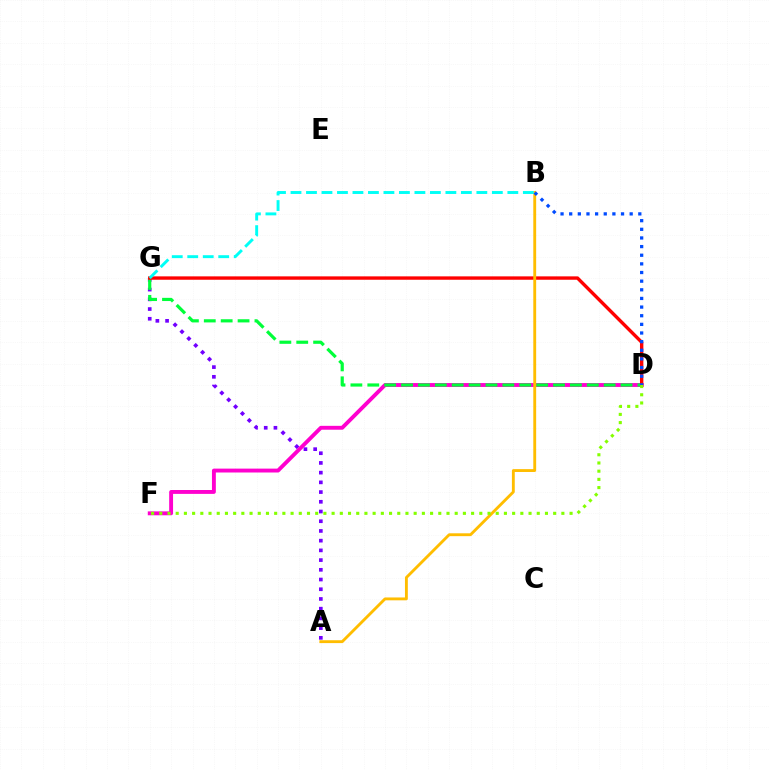{('A', 'G'): [{'color': '#7200ff', 'line_style': 'dotted', 'thickness': 2.64}], ('D', 'F'): [{'color': '#ff00cf', 'line_style': 'solid', 'thickness': 2.8}, {'color': '#84ff00', 'line_style': 'dotted', 'thickness': 2.23}], ('D', 'G'): [{'color': '#00ff39', 'line_style': 'dashed', 'thickness': 2.29}, {'color': '#ff0000', 'line_style': 'solid', 'thickness': 2.44}], ('A', 'B'): [{'color': '#ffbd00', 'line_style': 'solid', 'thickness': 2.06}], ('B', 'G'): [{'color': '#00fff6', 'line_style': 'dashed', 'thickness': 2.1}], ('B', 'D'): [{'color': '#004bff', 'line_style': 'dotted', 'thickness': 2.35}]}